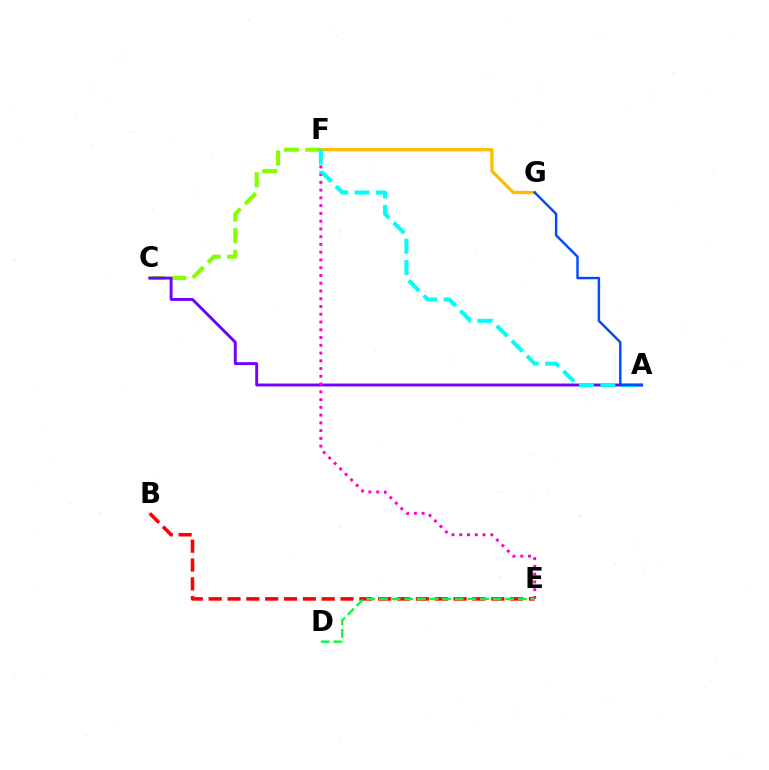{('C', 'F'): [{'color': '#84ff00', 'line_style': 'dashed', 'thickness': 2.93}], ('F', 'G'): [{'color': '#ffbd00', 'line_style': 'solid', 'thickness': 2.38}], ('A', 'C'): [{'color': '#7200ff', 'line_style': 'solid', 'thickness': 2.1}], ('E', 'F'): [{'color': '#ff00cf', 'line_style': 'dotted', 'thickness': 2.11}], ('A', 'F'): [{'color': '#00fff6', 'line_style': 'dashed', 'thickness': 2.9}], ('B', 'E'): [{'color': '#ff0000', 'line_style': 'dashed', 'thickness': 2.56}], ('D', 'E'): [{'color': '#00ff39', 'line_style': 'dashed', 'thickness': 1.72}], ('A', 'G'): [{'color': '#004bff', 'line_style': 'solid', 'thickness': 1.75}]}